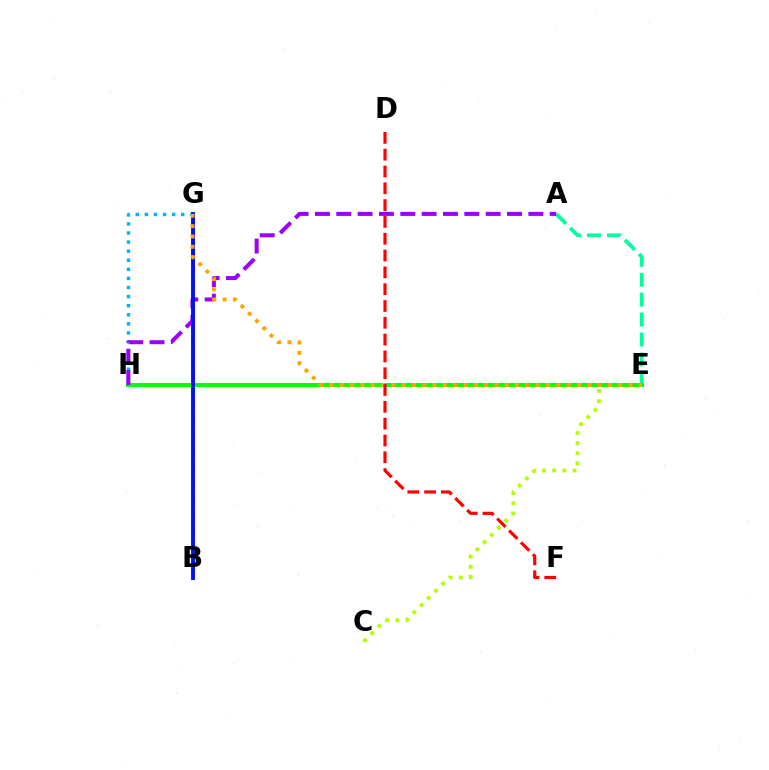{('C', 'E'): [{'color': '#b3ff00', 'line_style': 'dotted', 'thickness': 2.76}], ('A', 'E'): [{'color': '#00ff9d', 'line_style': 'dashed', 'thickness': 2.7}], ('E', 'H'): [{'color': '#08ff00', 'line_style': 'solid', 'thickness': 2.89}], ('G', 'H'): [{'color': '#00b5ff', 'line_style': 'dotted', 'thickness': 2.47}], ('B', 'G'): [{'color': '#ff00bd', 'line_style': 'dashed', 'thickness': 2.11}, {'color': '#0010ff', 'line_style': 'solid', 'thickness': 2.8}], ('A', 'H'): [{'color': '#9b00ff', 'line_style': 'dashed', 'thickness': 2.9}], ('E', 'G'): [{'color': '#ffa500', 'line_style': 'dotted', 'thickness': 2.8}], ('D', 'F'): [{'color': '#ff0000', 'line_style': 'dashed', 'thickness': 2.28}]}